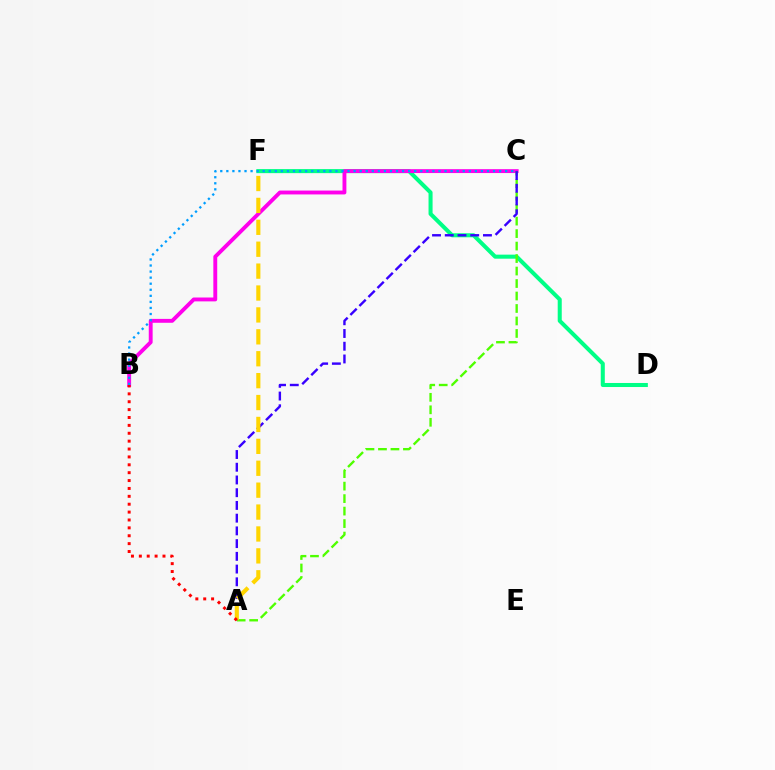{('D', 'F'): [{'color': '#00ff86', 'line_style': 'solid', 'thickness': 2.91}], ('B', 'C'): [{'color': '#ff00ed', 'line_style': 'solid', 'thickness': 2.79}, {'color': '#009eff', 'line_style': 'dotted', 'thickness': 1.65}], ('A', 'C'): [{'color': '#4fff00', 'line_style': 'dashed', 'thickness': 1.7}, {'color': '#3700ff', 'line_style': 'dashed', 'thickness': 1.73}], ('A', 'F'): [{'color': '#ffd500', 'line_style': 'dashed', 'thickness': 2.98}], ('A', 'B'): [{'color': '#ff0000', 'line_style': 'dotted', 'thickness': 2.14}]}